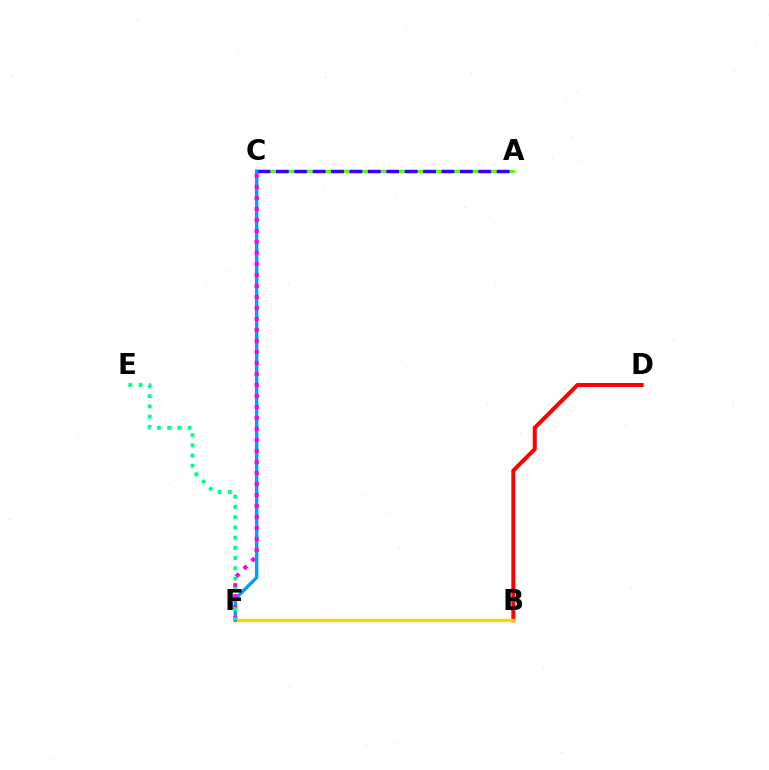{('B', 'D'): [{'color': '#ff0000', 'line_style': 'solid', 'thickness': 2.9}], ('A', 'C'): [{'color': '#4fff00', 'line_style': 'solid', 'thickness': 2.07}, {'color': '#3700ff', 'line_style': 'dashed', 'thickness': 2.5}], ('B', 'F'): [{'color': '#ffd500', 'line_style': 'solid', 'thickness': 2.45}], ('C', 'F'): [{'color': '#009eff', 'line_style': 'solid', 'thickness': 2.44}, {'color': '#ff00ed', 'line_style': 'dotted', 'thickness': 2.99}], ('E', 'F'): [{'color': '#00ff86', 'line_style': 'dotted', 'thickness': 2.77}]}